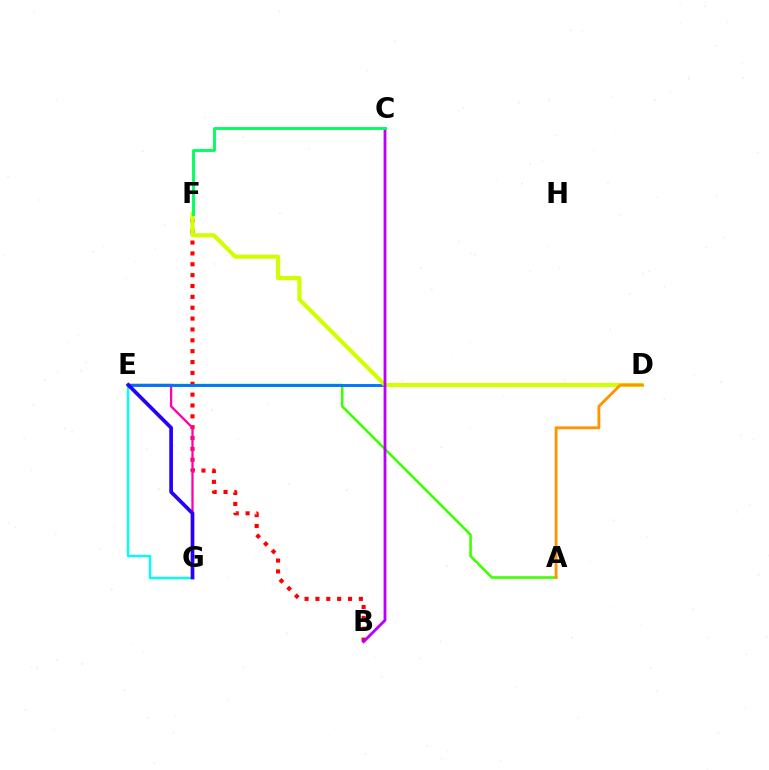{('A', 'E'): [{'color': '#3dff00', 'line_style': 'solid', 'thickness': 1.85}], ('B', 'F'): [{'color': '#ff0000', 'line_style': 'dotted', 'thickness': 2.95}], ('E', 'G'): [{'color': '#ff00ac', 'line_style': 'solid', 'thickness': 1.65}, {'color': '#00fff6', 'line_style': 'solid', 'thickness': 1.7}, {'color': '#2500ff', 'line_style': 'solid', 'thickness': 2.66}], ('D', 'E'): [{'color': '#0074ff', 'line_style': 'solid', 'thickness': 2.08}], ('D', 'F'): [{'color': '#d1ff00', 'line_style': 'solid', 'thickness': 2.98}], ('A', 'D'): [{'color': '#ff9400', 'line_style': 'solid', 'thickness': 2.05}], ('B', 'C'): [{'color': '#b900ff', 'line_style': 'solid', 'thickness': 2.03}], ('C', 'F'): [{'color': '#00ff5c', 'line_style': 'solid', 'thickness': 2.07}]}